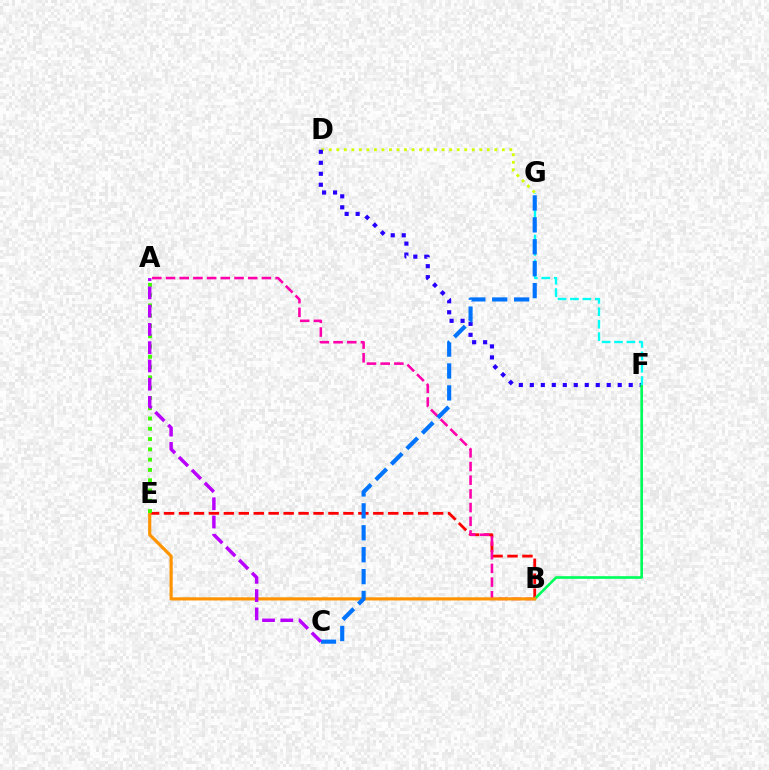{('D', 'G'): [{'color': '#d1ff00', 'line_style': 'dotted', 'thickness': 2.04}], ('D', 'F'): [{'color': '#2500ff', 'line_style': 'dotted', 'thickness': 2.99}], ('B', 'E'): [{'color': '#ff0000', 'line_style': 'dashed', 'thickness': 2.03}, {'color': '#ff9400', 'line_style': 'solid', 'thickness': 2.28}], ('A', 'B'): [{'color': '#ff00ac', 'line_style': 'dashed', 'thickness': 1.86}], ('B', 'F'): [{'color': '#00ff5c', 'line_style': 'solid', 'thickness': 1.91}], ('A', 'E'): [{'color': '#3dff00', 'line_style': 'dotted', 'thickness': 2.79}], ('F', 'G'): [{'color': '#00fff6', 'line_style': 'dashed', 'thickness': 1.69}], ('C', 'G'): [{'color': '#0074ff', 'line_style': 'dashed', 'thickness': 2.98}], ('A', 'C'): [{'color': '#b900ff', 'line_style': 'dashed', 'thickness': 2.48}]}